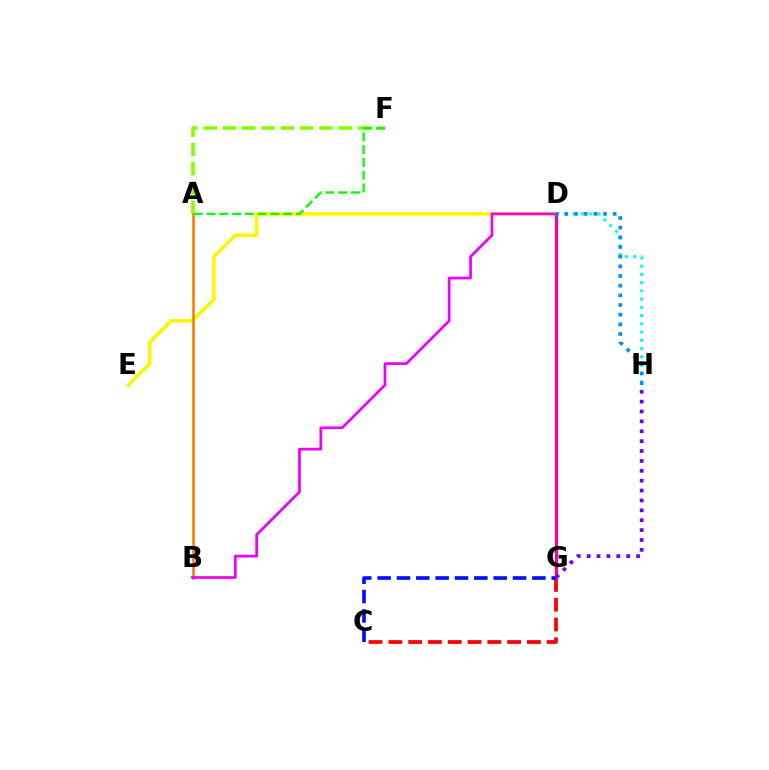{('D', 'E'): [{'color': '#fcf500', 'line_style': 'solid', 'thickness': 2.55}], ('D', 'G'): [{'color': '#00ff74', 'line_style': 'solid', 'thickness': 1.97}, {'color': '#ff0094', 'line_style': 'solid', 'thickness': 2.3}], ('C', 'G'): [{'color': '#ff0000', 'line_style': 'dashed', 'thickness': 2.69}, {'color': '#0010ff', 'line_style': 'dashed', 'thickness': 2.63}], ('D', 'H'): [{'color': '#00fff6', 'line_style': 'dotted', 'thickness': 2.24}, {'color': '#008cff', 'line_style': 'dotted', 'thickness': 2.63}], ('A', 'F'): [{'color': '#84ff00', 'line_style': 'dashed', 'thickness': 2.62}, {'color': '#08ff00', 'line_style': 'dashed', 'thickness': 1.73}], ('A', 'B'): [{'color': '#ff7c00', 'line_style': 'solid', 'thickness': 1.88}], ('B', 'D'): [{'color': '#ee00ff', 'line_style': 'solid', 'thickness': 1.96}], ('G', 'H'): [{'color': '#7200ff', 'line_style': 'dotted', 'thickness': 2.68}]}